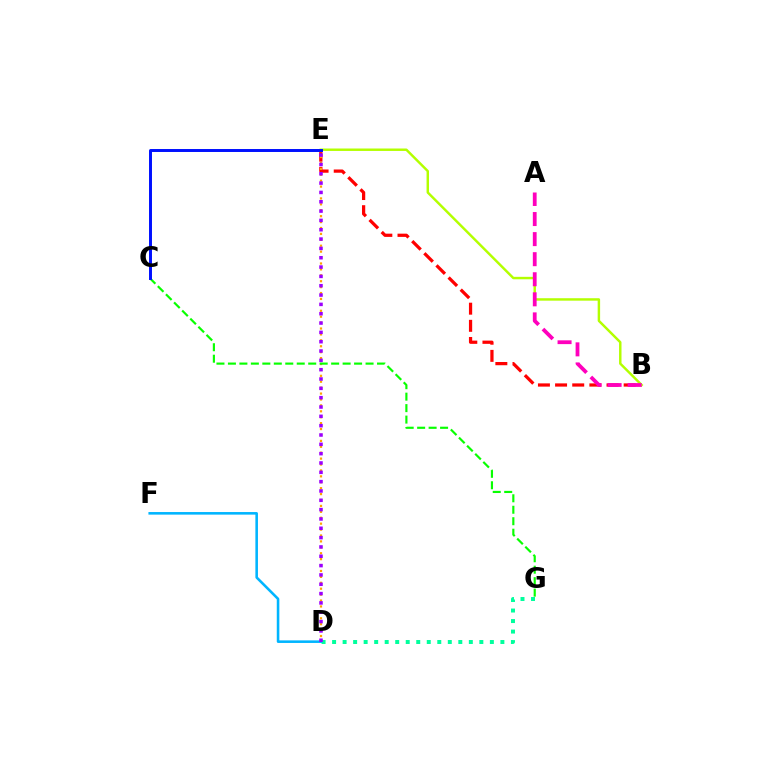{('B', 'E'): [{'color': '#ff0000', 'line_style': 'dashed', 'thickness': 2.33}, {'color': '#b3ff00', 'line_style': 'solid', 'thickness': 1.76}], ('D', 'E'): [{'color': '#ffa500', 'line_style': 'dotted', 'thickness': 1.61}, {'color': '#9b00ff', 'line_style': 'dotted', 'thickness': 2.53}], ('D', 'G'): [{'color': '#00ff9d', 'line_style': 'dotted', 'thickness': 2.86}], ('C', 'G'): [{'color': '#08ff00', 'line_style': 'dashed', 'thickness': 1.56}], ('C', 'E'): [{'color': '#0010ff', 'line_style': 'solid', 'thickness': 2.13}], ('D', 'F'): [{'color': '#00b5ff', 'line_style': 'solid', 'thickness': 1.86}], ('A', 'B'): [{'color': '#ff00bd', 'line_style': 'dashed', 'thickness': 2.73}]}